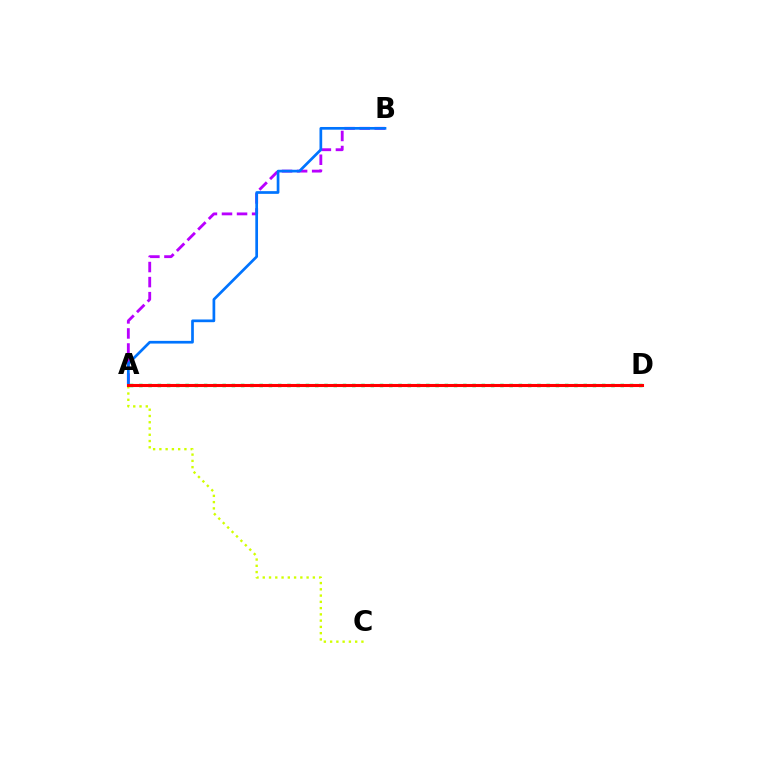{('A', 'C'): [{'color': '#d1ff00', 'line_style': 'dotted', 'thickness': 1.7}], ('A', 'B'): [{'color': '#b900ff', 'line_style': 'dashed', 'thickness': 2.04}, {'color': '#0074ff', 'line_style': 'solid', 'thickness': 1.95}], ('A', 'D'): [{'color': '#00ff5c', 'line_style': 'dotted', 'thickness': 2.52}, {'color': '#ff0000', 'line_style': 'solid', 'thickness': 2.21}]}